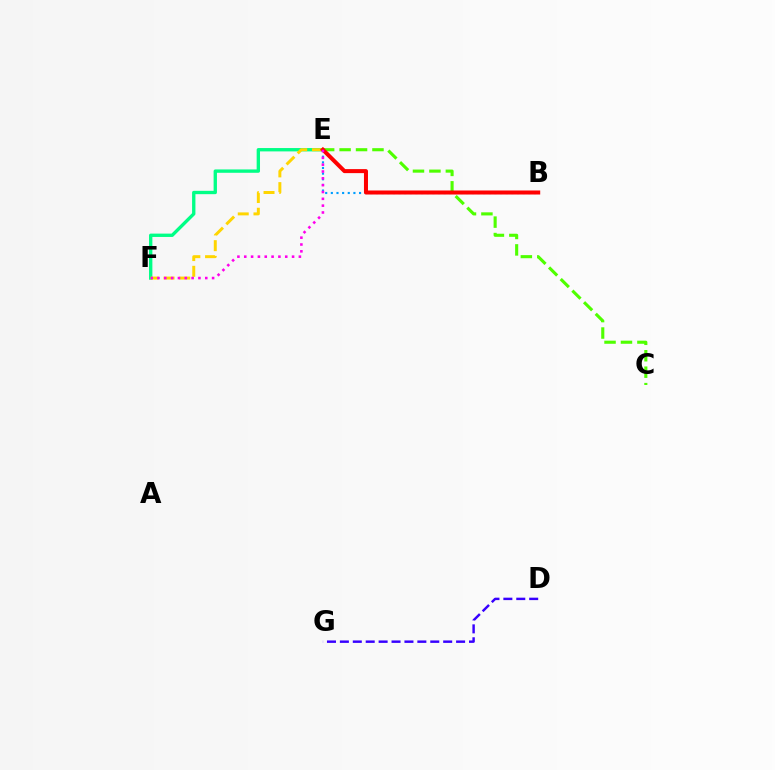{('B', 'E'): [{'color': '#009eff', 'line_style': 'dotted', 'thickness': 1.53}, {'color': '#ff0000', 'line_style': 'solid', 'thickness': 2.9}], ('E', 'F'): [{'color': '#00ff86', 'line_style': 'solid', 'thickness': 2.41}, {'color': '#ffd500', 'line_style': 'dashed', 'thickness': 2.14}, {'color': '#ff00ed', 'line_style': 'dotted', 'thickness': 1.86}], ('C', 'E'): [{'color': '#4fff00', 'line_style': 'dashed', 'thickness': 2.23}], ('D', 'G'): [{'color': '#3700ff', 'line_style': 'dashed', 'thickness': 1.75}]}